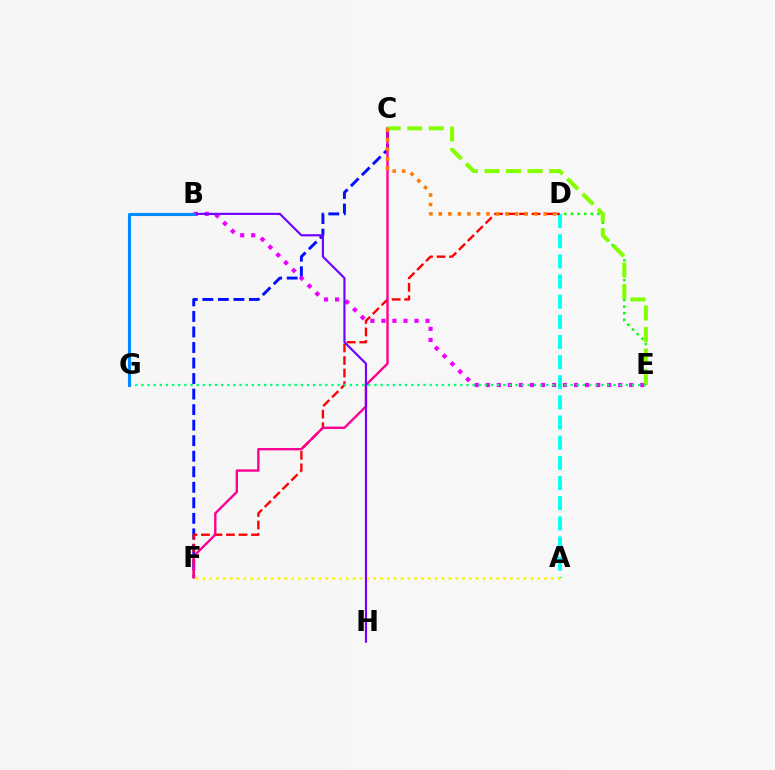{('D', 'E'): [{'color': '#08ff00', 'line_style': 'dotted', 'thickness': 1.8}], ('A', 'D'): [{'color': '#00fff6', 'line_style': 'dashed', 'thickness': 2.74}], ('A', 'F'): [{'color': '#fcf500', 'line_style': 'dotted', 'thickness': 1.86}], ('C', 'F'): [{'color': '#0010ff', 'line_style': 'dashed', 'thickness': 2.11}, {'color': '#ff0094', 'line_style': 'solid', 'thickness': 1.71}], ('B', 'E'): [{'color': '#ee00ff', 'line_style': 'dotted', 'thickness': 3.0}], ('D', 'F'): [{'color': '#ff0000', 'line_style': 'dashed', 'thickness': 1.7}], ('B', 'H'): [{'color': '#7200ff', 'line_style': 'solid', 'thickness': 1.55}], ('C', 'E'): [{'color': '#84ff00', 'line_style': 'dashed', 'thickness': 2.92}], ('E', 'G'): [{'color': '#00ff74', 'line_style': 'dotted', 'thickness': 1.67}], ('B', 'G'): [{'color': '#008cff', 'line_style': 'solid', 'thickness': 2.23}], ('C', 'D'): [{'color': '#ff7c00', 'line_style': 'dotted', 'thickness': 2.59}]}